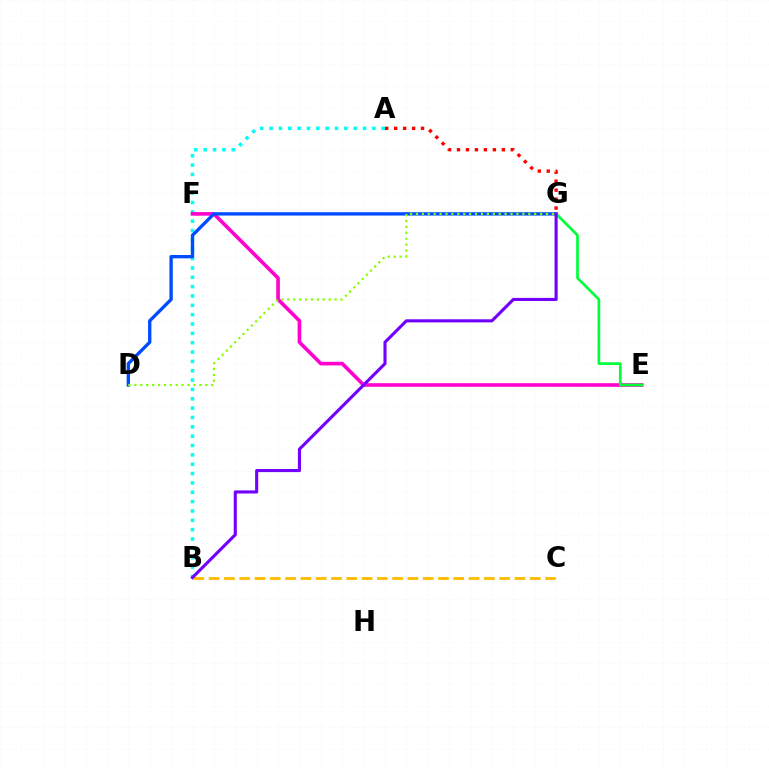{('A', 'B'): [{'color': '#00fff6', 'line_style': 'dotted', 'thickness': 2.54}], ('E', 'F'): [{'color': '#ff00cf', 'line_style': 'solid', 'thickness': 2.6}], ('A', 'G'): [{'color': '#ff0000', 'line_style': 'dotted', 'thickness': 2.44}], ('D', 'G'): [{'color': '#004bff', 'line_style': 'solid', 'thickness': 2.41}, {'color': '#84ff00', 'line_style': 'dotted', 'thickness': 1.61}], ('B', 'C'): [{'color': '#ffbd00', 'line_style': 'dashed', 'thickness': 2.08}], ('E', 'G'): [{'color': '#00ff39', 'line_style': 'solid', 'thickness': 1.93}], ('B', 'G'): [{'color': '#7200ff', 'line_style': 'solid', 'thickness': 2.23}]}